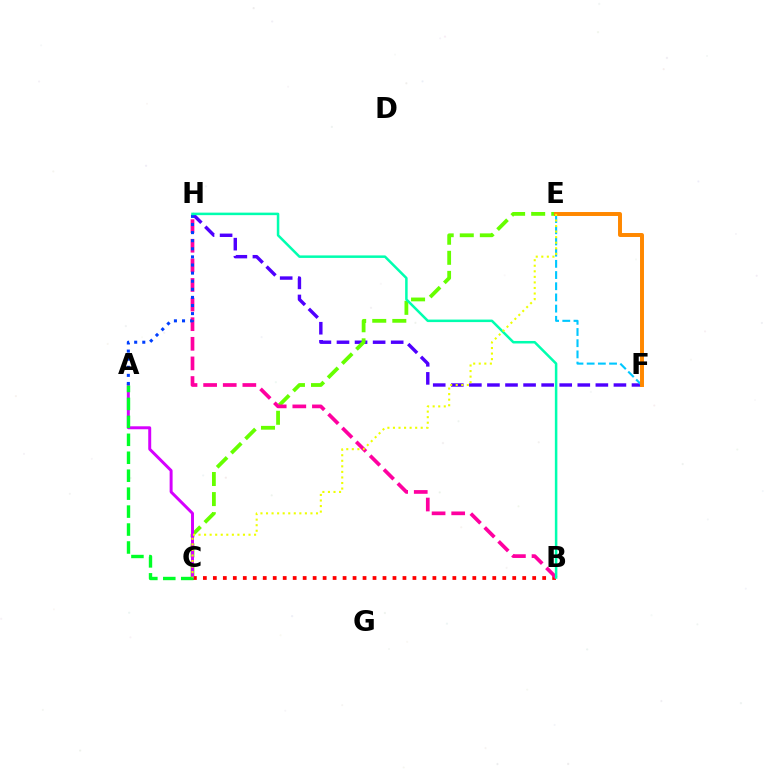{('F', 'H'): [{'color': '#4f00ff', 'line_style': 'dashed', 'thickness': 2.45}], ('C', 'E'): [{'color': '#66ff00', 'line_style': 'dashed', 'thickness': 2.73}, {'color': '#eeff00', 'line_style': 'dotted', 'thickness': 1.51}], ('B', 'C'): [{'color': '#ff0000', 'line_style': 'dotted', 'thickness': 2.71}], ('B', 'H'): [{'color': '#ff00a0', 'line_style': 'dashed', 'thickness': 2.66}, {'color': '#00ffaf', 'line_style': 'solid', 'thickness': 1.81}], ('E', 'F'): [{'color': '#00c7ff', 'line_style': 'dashed', 'thickness': 1.52}, {'color': '#ff8800', 'line_style': 'solid', 'thickness': 2.85}], ('A', 'C'): [{'color': '#d600ff', 'line_style': 'solid', 'thickness': 2.13}, {'color': '#00ff27', 'line_style': 'dashed', 'thickness': 2.44}], ('A', 'H'): [{'color': '#003fff', 'line_style': 'dotted', 'thickness': 2.2}]}